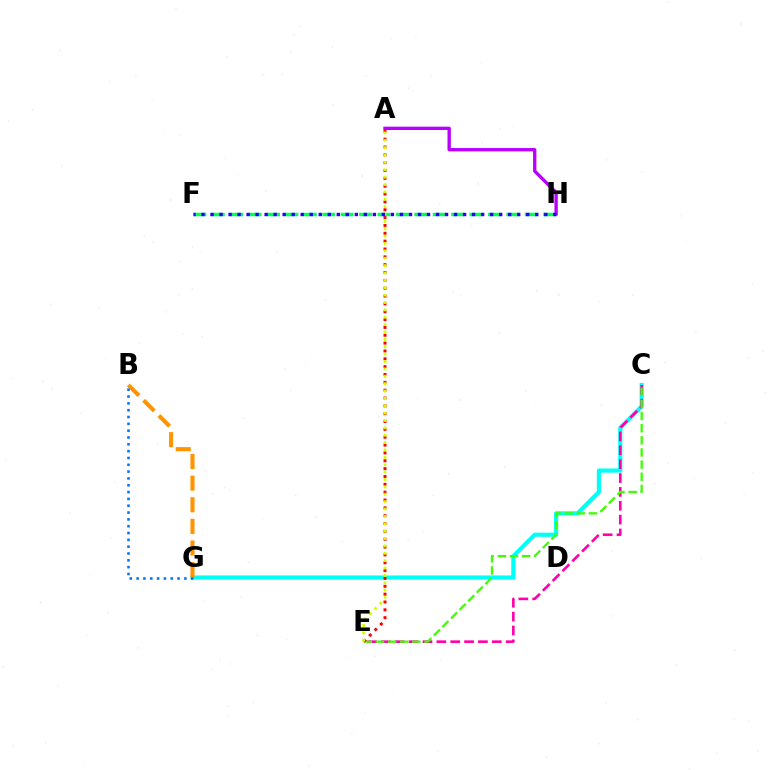{('C', 'G'): [{'color': '#00fff6', 'line_style': 'solid', 'thickness': 2.98}], ('C', 'E'): [{'color': '#ff00ac', 'line_style': 'dashed', 'thickness': 1.88}, {'color': '#3dff00', 'line_style': 'dashed', 'thickness': 1.65}], ('F', 'H'): [{'color': '#00ff5c', 'line_style': 'dashed', 'thickness': 2.5}, {'color': '#2500ff', 'line_style': 'dotted', 'thickness': 2.45}], ('B', 'G'): [{'color': '#ff9400', 'line_style': 'dashed', 'thickness': 2.94}, {'color': '#0074ff', 'line_style': 'dotted', 'thickness': 1.85}], ('A', 'E'): [{'color': '#ff0000', 'line_style': 'dotted', 'thickness': 2.13}, {'color': '#d1ff00', 'line_style': 'dotted', 'thickness': 2.0}], ('A', 'H'): [{'color': '#b900ff', 'line_style': 'solid', 'thickness': 2.41}]}